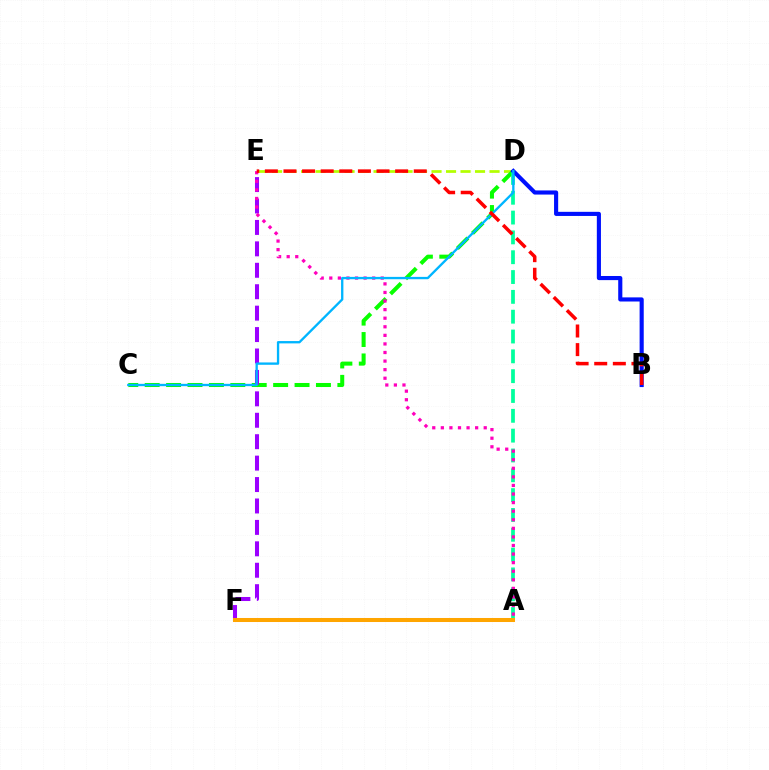{('D', 'E'): [{'color': '#b3ff00', 'line_style': 'dashed', 'thickness': 1.97}], ('C', 'D'): [{'color': '#08ff00', 'line_style': 'dashed', 'thickness': 2.91}, {'color': '#00b5ff', 'line_style': 'solid', 'thickness': 1.68}], ('A', 'D'): [{'color': '#00ff9d', 'line_style': 'dashed', 'thickness': 2.69}], ('E', 'F'): [{'color': '#9b00ff', 'line_style': 'dashed', 'thickness': 2.91}], ('A', 'E'): [{'color': '#ff00bd', 'line_style': 'dotted', 'thickness': 2.33}], ('B', 'D'): [{'color': '#0010ff', 'line_style': 'solid', 'thickness': 2.97}], ('A', 'F'): [{'color': '#ffa500', 'line_style': 'solid', 'thickness': 2.9}], ('B', 'E'): [{'color': '#ff0000', 'line_style': 'dashed', 'thickness': 2.53}]}